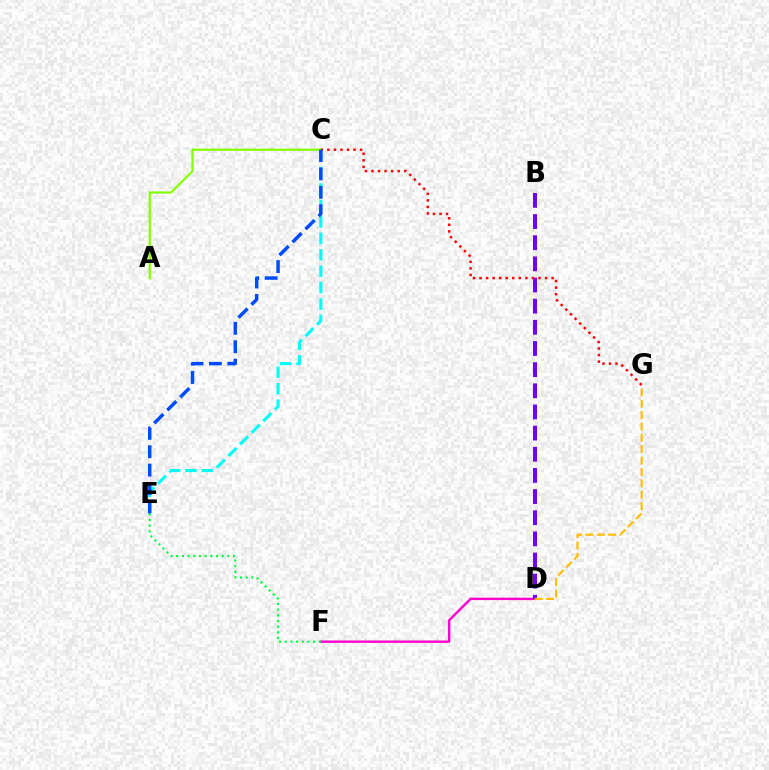{('D', 'F'): [{'color': '#ff00cf', 'line_style': 'solid', 'thickness': 1.71}], ('E', 'F'): [{'color': '#00ff39', 'line_style': 'dotted', 'thickness': 1.54}], ('A', 'C'): [{'color': '#84ff00', 'line_style': 'solid', 'thickness': 1.6}], ('B', 'D'): [{'color': '#7200ff', 'line_style': 'dashed', 'thickness': 2.87}], ('C', 'E'): [{'color': '#00fff6', 'line_style': 'dashed', 'thickness': 2.23}, {'color': '#004bff', 'line_style': 'dashed', 'thickness': 2.5}], ('D', 'G'): [{'color': '#ffbd00', 'line_style': 'dashed', 'thickness': 1.55}], ('C', 'G'): [{'color': '#ff0000', 'line_style': 'dotted', 'thickness': 1.78}]}